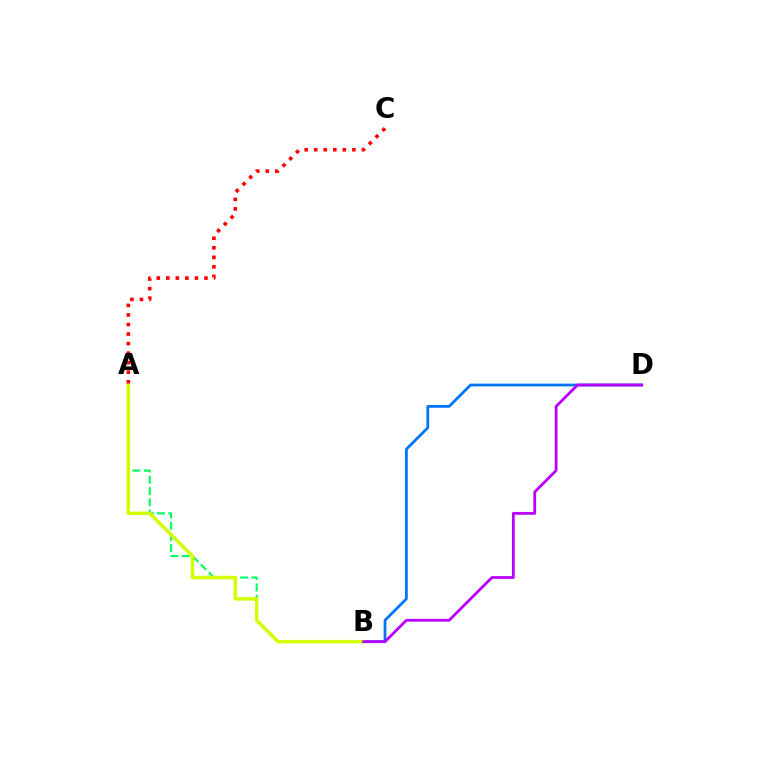{('A', 'B'): [{'color': '#00ff5c', 'line_style': 'dashed', 'thickness': 1.52}, {'color': '#d1ff00', 'line_style': 'solid', 'thickness': 2.51}], ('B', 'D'): [{'color': '#0074ff', 'line_style': 'solid', 'thickness': 1.99}, {'color': '#b900ff', 'line_style': 'solid', 'thickness': 2.02}], ('A', 'C'): [{'color': '#ff0000', 'line_style': 'dotted', 'thickness': 2.59}]}